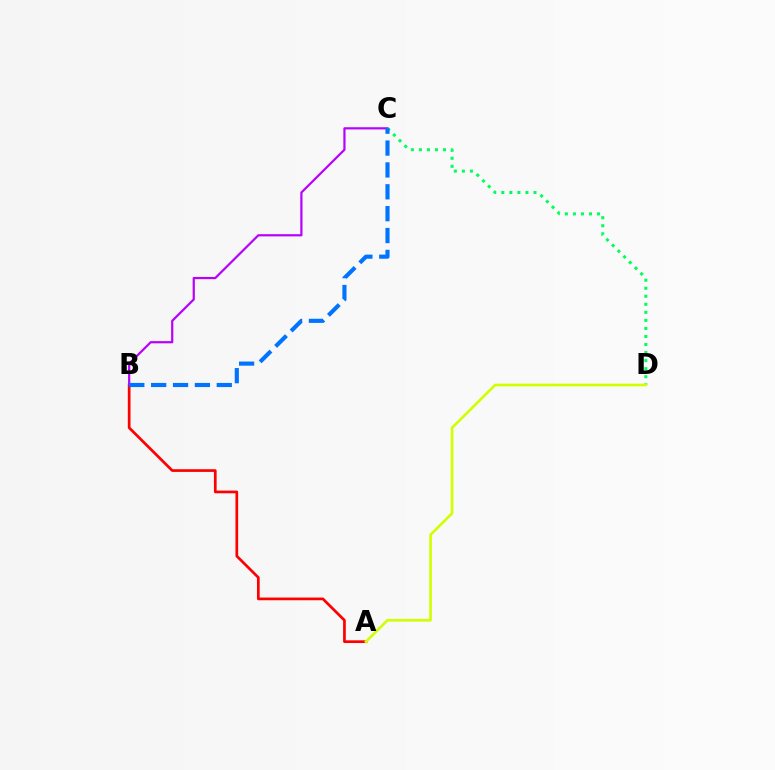{('A', 'B'): [{'color': '#ff0000', 'line_style': 'solid', 'thickness': 1.95}], ('B', 'C'): [{'color': '#b900ff', 'line_style': 'solid', 'thickness': 1.59}, {'color': '#0074ff', 'line_style': 'dashed', 'thickness': 2.97}], ('C', 'D'): [{'color': '#00ff5c', 'line_style': 'dotted', 'thickness': 2.19}], ('A', 'D'): [{'color': '#d1ff00', 'line_style': 'solid', 'thickness': 1.92}]}